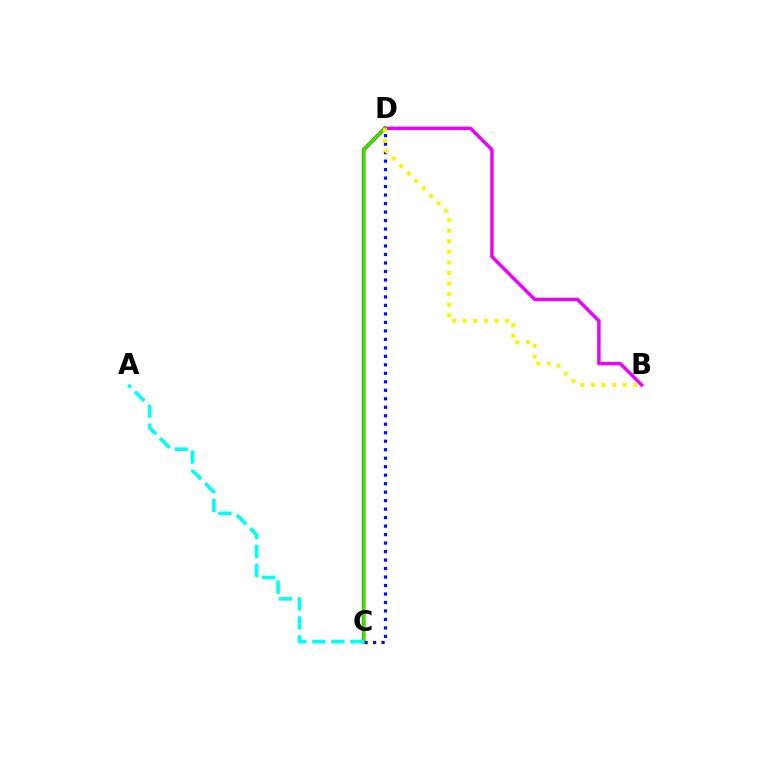{('C', 'D'): [{'color': '#ff0000', 'line_style': 'solid', 'thickness': 2.61}, {'color': '#0010ff', 'line_style': 'dotted', 'thickness': 2.31}, {'color': '#08ff00', 'line_style': 'solid', 'thickness': 1.99}], ('B', 'D'): [{'color': '#ee00ff', 'line_style': 'solid', 'thickness': 2.48}, {'color': '#fcf500', 'line_style': 'dotted', 'thickness': 2.87}], ('A', 'C'): [{'color': '#00fff6', 'line_style': 'dashed', 'thickness': 2.59}]}